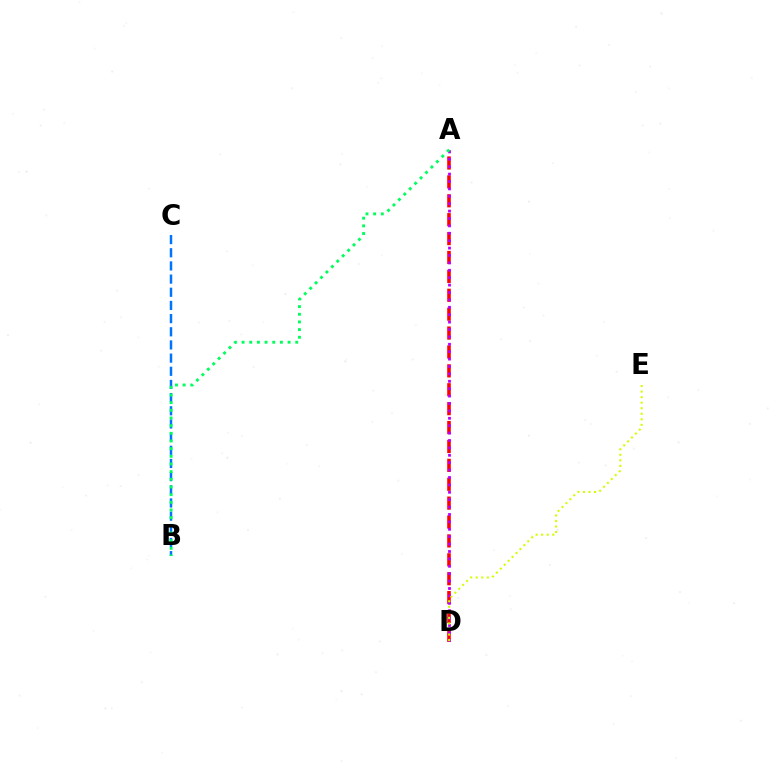{('A', 'D'): [{'color': '#ff0000', 'line_style': 'dashed', 'thickness': 2.57}, {'color': '#b900ff', 'line_style': 'dotted', 'thickness': 2.01}], ('B', 'C'): [{'color': '#0074ff', 'line_style': 'dashed', 'thickness': 1.79}], ('D', 'E'): [{'color': '#d1ff00', 'line_style': 'dotted', 'thickness': 1.51}], ('A', 'B'): [{'color': '#00ff5c', 'line_style': 'dotted', 'thickness': 2.08}]}